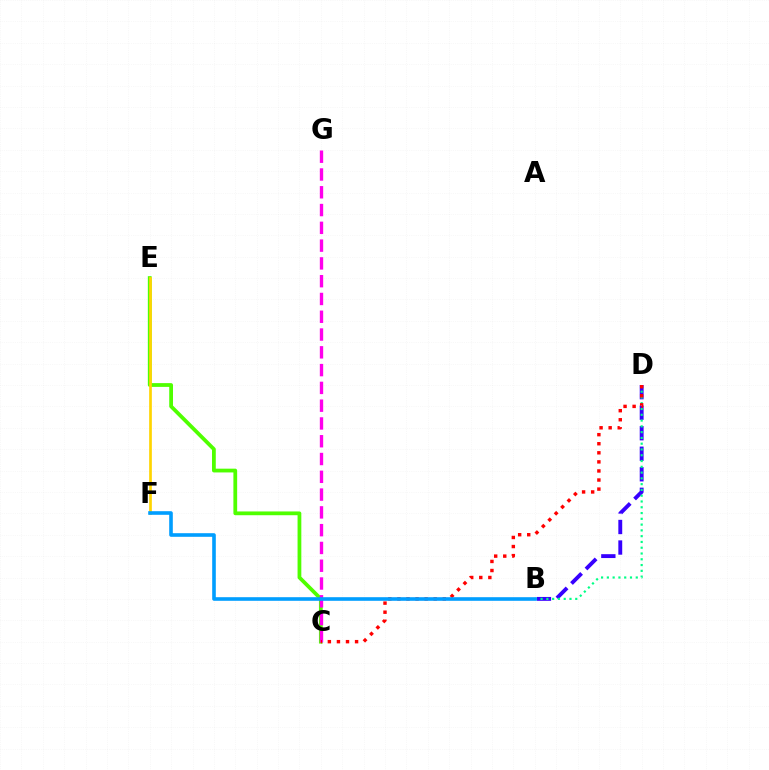{('C', 'E'): [{'color': '#4fff00', 'line_style': 'solid', 'thickness': 2.71}], ('E', 'F'): [{'color': '#ffd500', 'line_style': 'solid', 'thickness': 1.93}], ('B', 'D'): [{'color': '#3700ff', 'line_style': 'dashed', 'thickness': 2.79}, {'color': '#00ff86', 'line_style': 'dotted', 'thickness': 1.57}], ('C', 'G'): [{'color': '#ff00ed', 'line_style': 'dashed', 'thickness': 2.42}], ('C', 'D'): [{'color': '#ff0000', 'line_style': 'dotted', 'thickness': 2.47}], ('B', 'F'): [{'color': '#009eff', 'line_style': 'solid', 'thickness': 2.6}]}